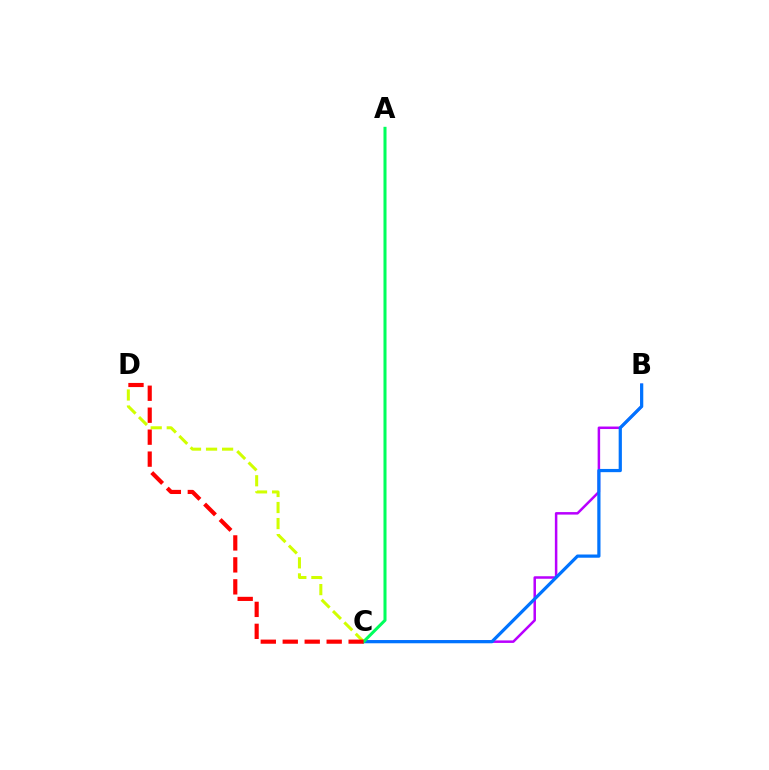{('B', 'C'): [{'color': '#b900ff', 'line_style': 'solid', 'thickness': 1.8}, {'color': '#0074ff', 'line_style': 'solid', 'thickness': 2.32}], ('C', 'D'): [{'color': '#d1ff00', 'line_style': 'dashed', 'thickness': 2.18}, {'color': '#ff0000', 'line_style': 'dashed', 'thickness': 2.98}], ('A', 'C'): [{'color': '#00ff5c', 'line_style': 'solid', 'thickness': 2.19}]}